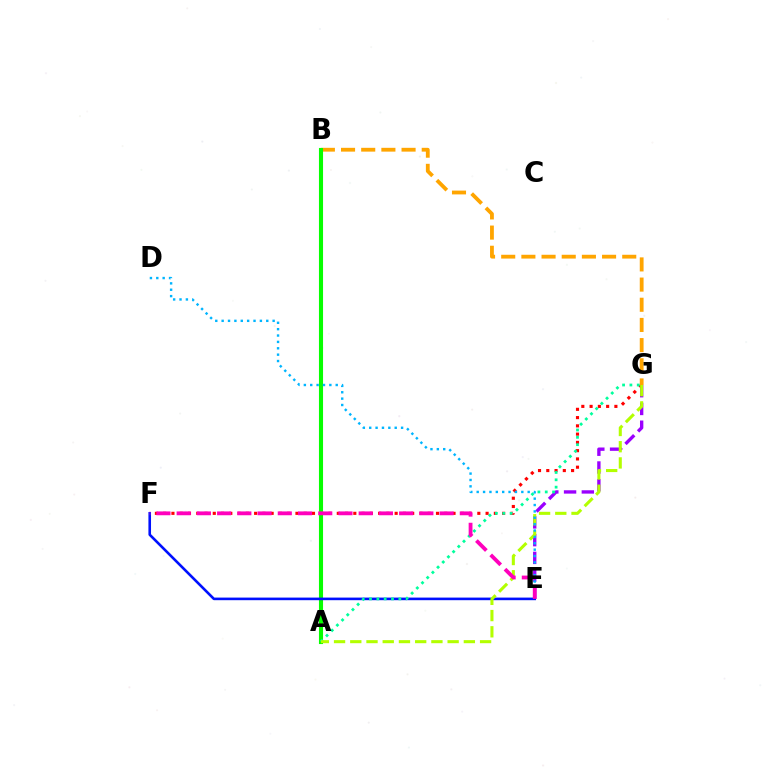{('E', 'G'): [{'color': '#9b00ff', 'line_style': 'dashed', 'thickness': 2.41}], ('F', 'G'): [{'color': '#ff0000', 'line_style': 'dotted', 'thickness': 2.25}], ('B', 'G'): [{'color': '#ffa500', 'line_style': 'dashed', 'thickness': 2.74}], ('A', 'B'): [{'color': '#08ff00', 'line_style': 'solid', 'thickness': 2.94}], ('E', 'F'): [{'color': '#0010ff', 'line_style': 'solid', 'thickness': 1.87}, {'color': '#ff00bd', 'line_style': 'dashed', 'thickness': 2.75}], ('A', 'G'): [{'color': '#00ff9d', 'line_style': 'dotted', 'thickness': 1.99}, {'color': '#b3ff00', 'line_style': 'dashed', 'thickness': 2.2}], ('D', 'E'): [{'color': '#00b5ff', 'line_style': 'dotted', 'thickness': 1.73}]}